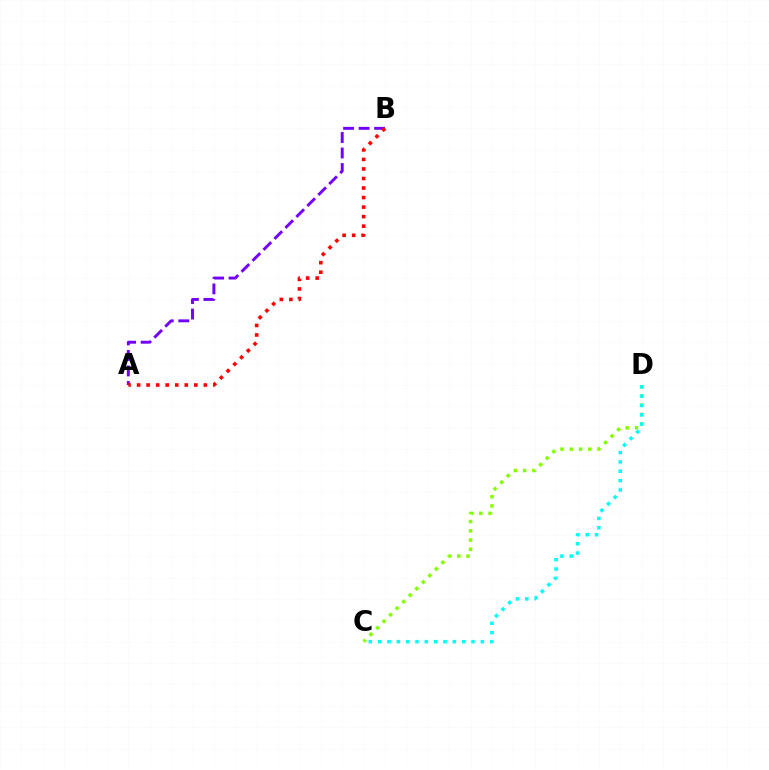{('A', 'B'): [{'color': '#7200ff', 'line_style': 'dashed', 'thickness': 2.11}, {'color': '#ff0000', 'line_style': 'dotted', 'thickness': 2.59}], ('C', 'D'): [{'color': '#84ff00', 'line_style': 'dotted', 'thickness': 2.51}, {'color': '#00fff6', 'line_style': 'dotted', 'thickness': 2.54}]}